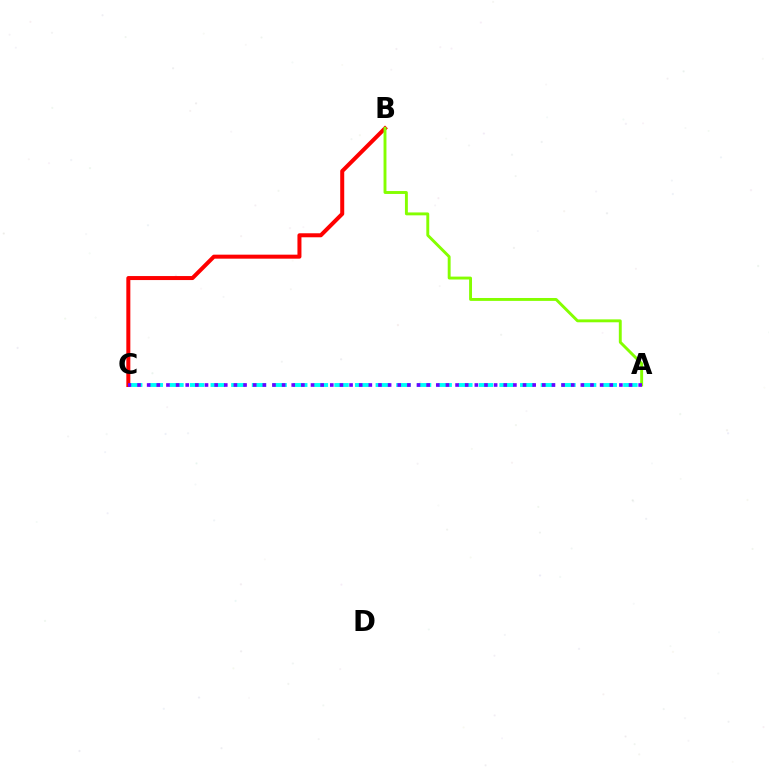{('A', 'C'): [{'color': '#00fff6', 'line_style': 'dashed', 'thickness': 2.8}, {'color': '#7200ff', 'line_style': 'dotted', 'thickness': 2.62}], ('B', 'C'): [{'color': '#ff0000', 'line_style': 'solid', 'thickness': 2.89}], ('A', 'B'): [{'color': '#84ff00', 'line_style': 'solid', 'thickness': 2.09}]}